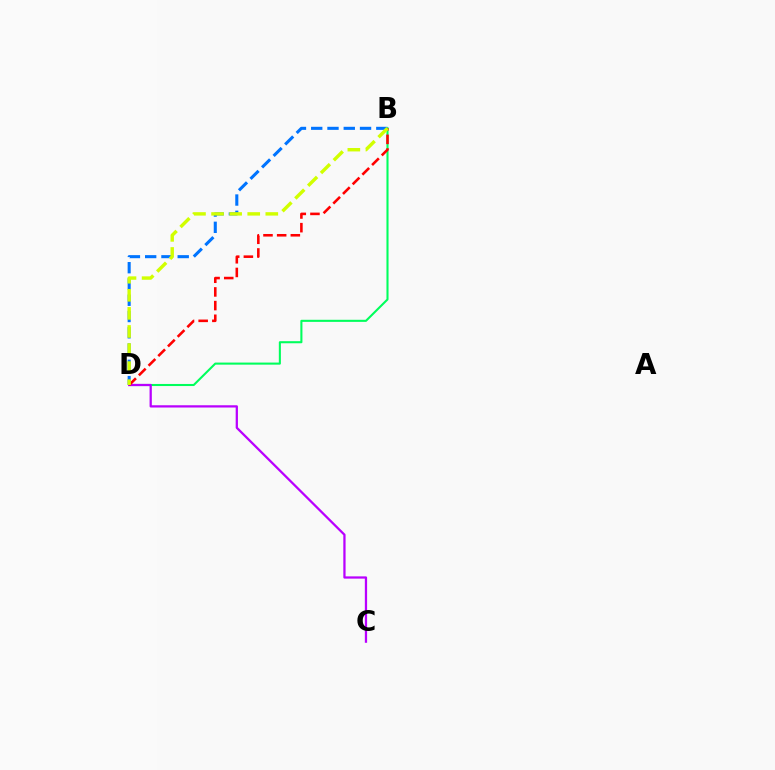{('B', 'D'): [{'color': '#0074ff', 'line_style': 'dashed', 'thickness': 2.21}, {'color': '#00ff5c', 'line_style': 'solid', 'thickness': 1.5}, {'color': '#ff0000', 'line_style': 'dashed', 'thickness': 1.86}, {'color': '#d1ff00', 'line_style': 'dashed', 'thickness': 2.46}], ('C', 'D'): [{'color': '#b900ff', 'line_style': 'solid', 'thickness': 1.63}]}